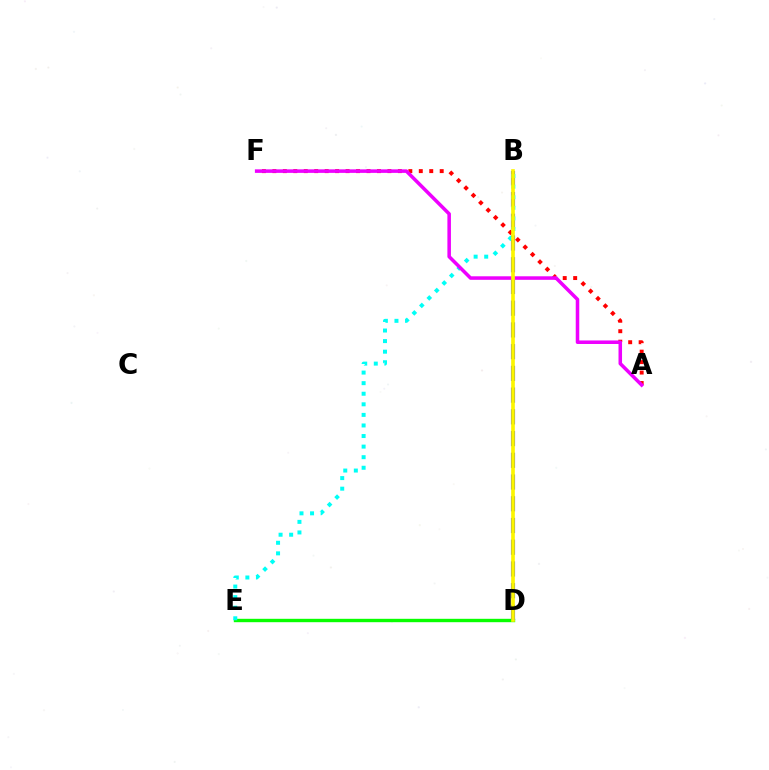{('D', 'E'): [{'color': '#08ff00', 'line_style': 'solid', 'thickness': 2.44}], ('B', 'D'): [{'color': '#0010ff', 'line_style': 'dashed', 'thickness': 2.95}, {'color': '#fcf500', 'line_style': 'solid', 'thickness': 2.63}], ('B', 'E'): [{'color': '#00fff6', 'line_style': 'dotted', 'thickness': 2.87}], ('A', 'F'): [{'color': '#ff0000', 'line_style': 'dotted', 'thickness': 2.84}, {'color': '#ee00ff', 'line_style': 'solid', 'thickness': 2.54}]}